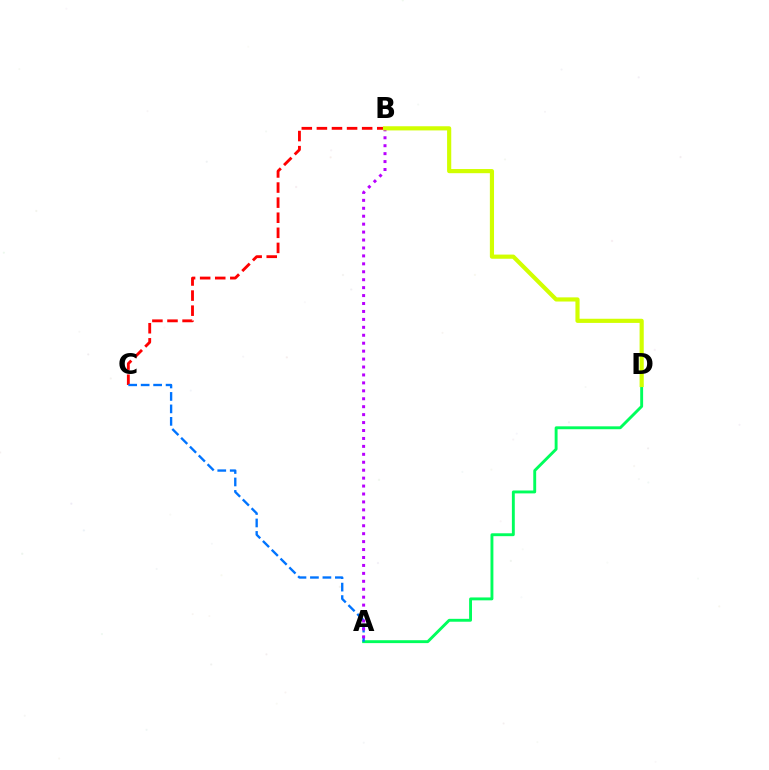{('A', 'D'): [{'color': '#00ff5c', 'line_style': 'solid', 'thickness': 2.08}], ('B', 'C'): [{'color': '#ff0000', 'line_style': 'dashed', 'thickness': 2.05}], ('A', 'C'): [{'color': '#0074ff', 'line_style': 'dashed', 'thickness': 1.69}], ('A', 'B'): [{'color': '#b900ff', 'line_style': 'dotted', 'thickness': 2.16}], ('B', 'D'): [{'color': '#d1ff00', 'line_style': 'solid', 'thickness': 2.99}]}